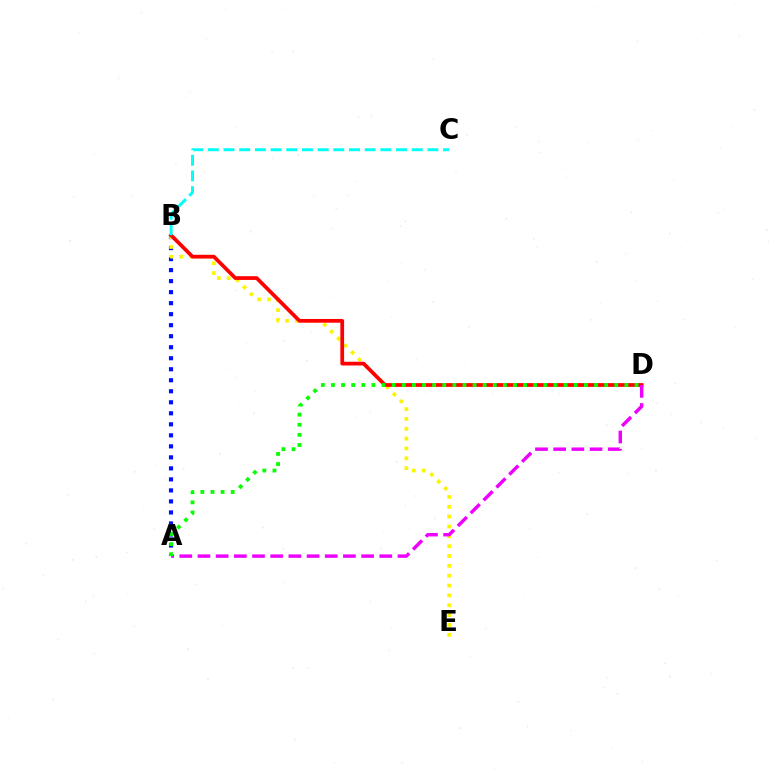{('A', 'B'): [{'color': '#0010ff', 'line_style': 'dotted', 'thickness': 2.99}], ('B', 'E'): [{'color': '#fcf500', 'line_style': 'dotted', 'thickness': 2.67}], ('B', 'D'): [{'color': '#ff0000', 'line_style': 'solid', 'thickness': 2.69}], ('A', 'D'): [{'color': '#ee00ff', 'line_style': 'dashed', 'thickness': 2.47}, {'color': '#08ff00', 'line_style': 'dotted', 'thickness': 2.75}], ('B', 'C'): [{'color': '#00fff6', 'line_style': 'dashed', 'thickness': 2.13}]}